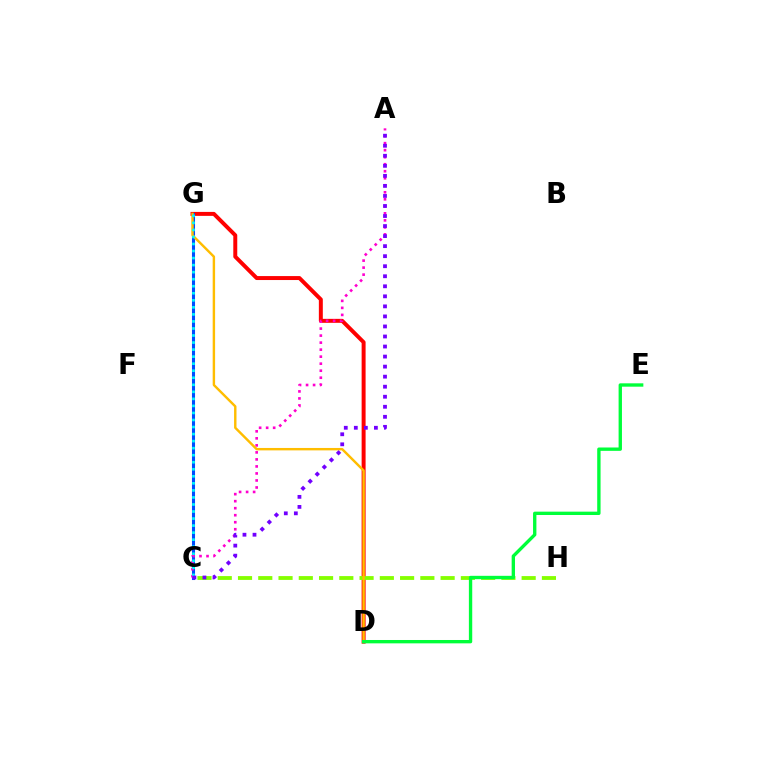{('D', 'G'): [{'color': '#ff0000', 'line_style': 'solid', 'thickness': 2.85}, {'color': '#ffbd00', 'line_style': 'solid', 'thickness': 1.74}], ('C', 'H'): [{'color': '#84ff00', 'line_style': 'dashed', 'thickness': 2.75}], ('C', 'G'): [{'color': '#004bff', 'line_style': 'solid', 'thickness': 2.2}, {'color': '#00fff6', 'line_style': 'dotted', 'thickness': 1.91}], ('A', 'C'): [{'color': '#ff00cf', 'line_style': 'dotted', 'thickness': 1.91}, {'color': '#7200ff', 'line_style': 'dotted', 'thickness': 2.73}], ('D', 'E'): [{'color': '#00ff39', 'line_style': 'solid', 'thickness': 2.41}]}